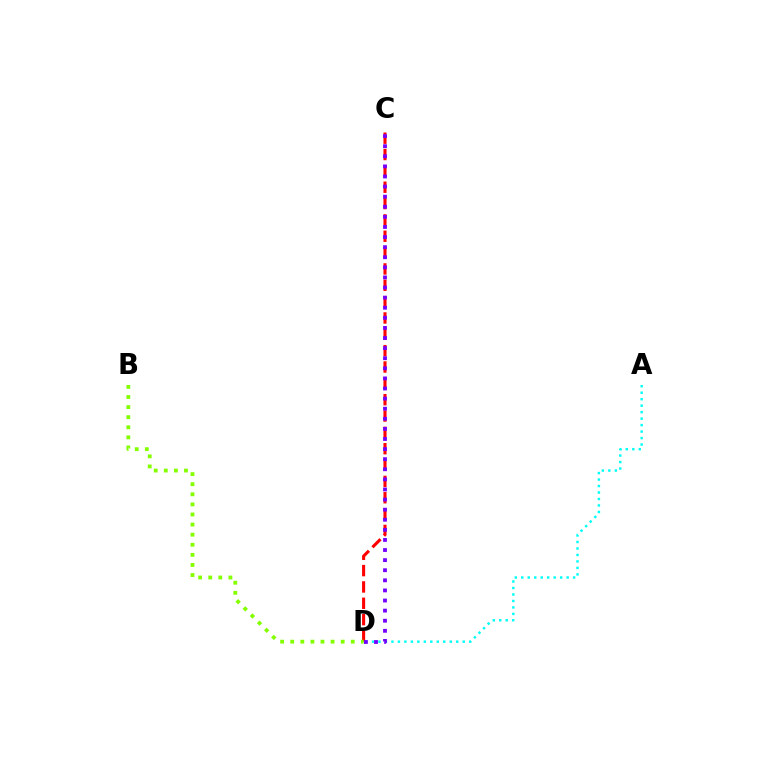{('A', 'D'): [{'color': '#00fff6', 'line_style': 'dotted', 'thickness': 1.76}], ('C', 'D'): [{'color': '#ff0000', 'line_style': 'dashed', 'thickness': 2.22}, {'color': '#7200ff', 'line_style': 'dotted', 'thickness': 2.74}], ('B', 'D'): [{'color': '#84ff00', 'line_style': 'dotted', 'thickness': 2.74}]}